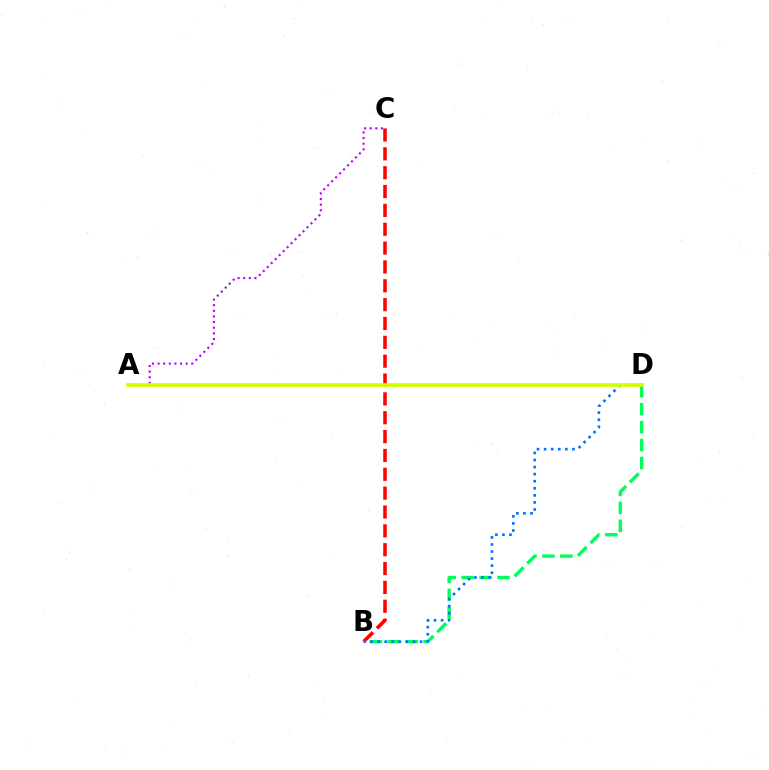{('B', 'C'): [{'color': '#ff0000', 'line_style': 'dashed', 'thickness': 2.56}], ('A', 'C'): [{'color': '#b900ff', 'line_style': 'dotted', 'thickness': 1.53}], ('B', 'D'): [{'color': '#00ff5c', 'line_style': 'dashed', 'thickness': 2.44}, {'color': '#0074ff', 'line_style': 'dotted', 'thickness': 1.92}], ('A', 'D'): [{'color': '#d1ff00', 'line_style': 'solid', 'thickness': 2.65}]}